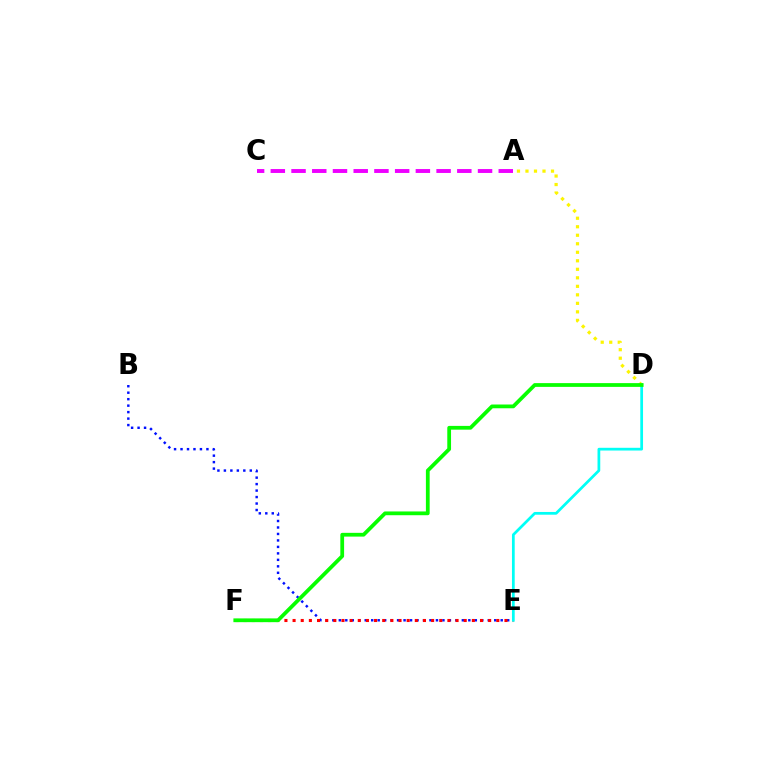{('A', 'D'): [{'color': '#fcf500', 'line_style': 'dotted', 'thickness': 2.31}], ('B', 'E'): [{'color': '#0010ff', 'line_style': 'dotted', 'thickness': 1.76}], ('E', 'F'): [{'color': '#ff0000', 'line_style': 'dotted', 'thickness': 2.21}], ('D', 'E'): [{'color': '#00fff6', 'line_style': 'solid', 'thickness': 1.97}], ('A', 'C'): [{'color': '#ee00ff', 'line_style': 'dashed', 'thickness': 2.82}], ('D', 'F'): [{'color': '#08ff00', 'line_style': 'solid', 'thickness': 2.71}]}